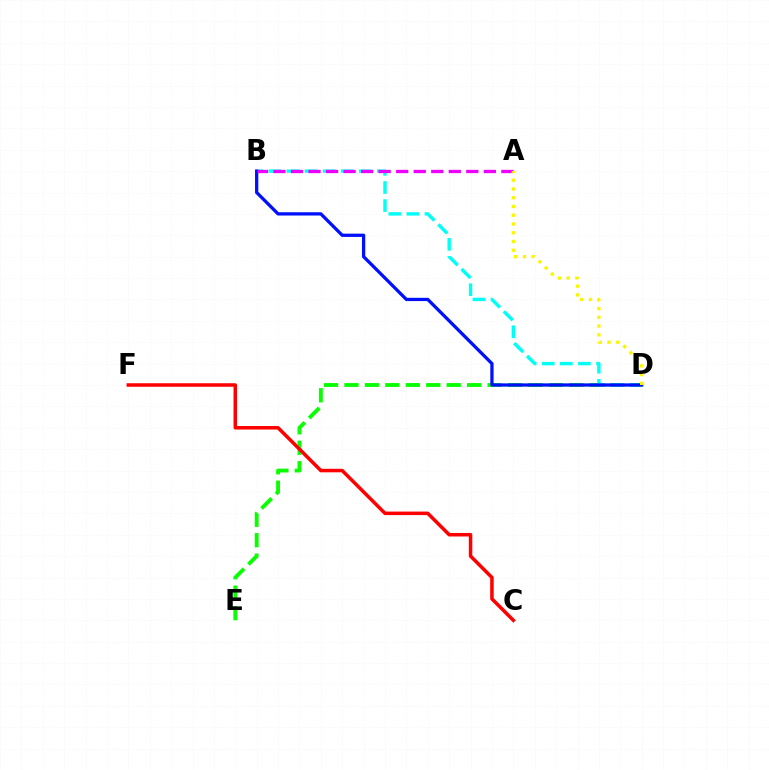{('D', 'E'): [{'color': '#08ff00', 'line_style': 'dashed', 'thickness': 2.78}], ('C', 'F'): [{'color': '#ff0000', 'line_style': 'solid', 'thickness': 2.53}], ('B', 'D'): [{'color': '#00fff6', 'line_style': 'dashed', 'thickness': 2.46}, {'color': '#0010ff', 'line_style': 'solid', 'thickness': 2.36}], ('A', 'B'): [{'color': '#ee00ff', 'line_style': 'dashed', 'thickness': 2.38}], ('A', 'D'): [{'color': '#fcf500', 'line_style': 'dotted', 'thickness': 2.38}]}